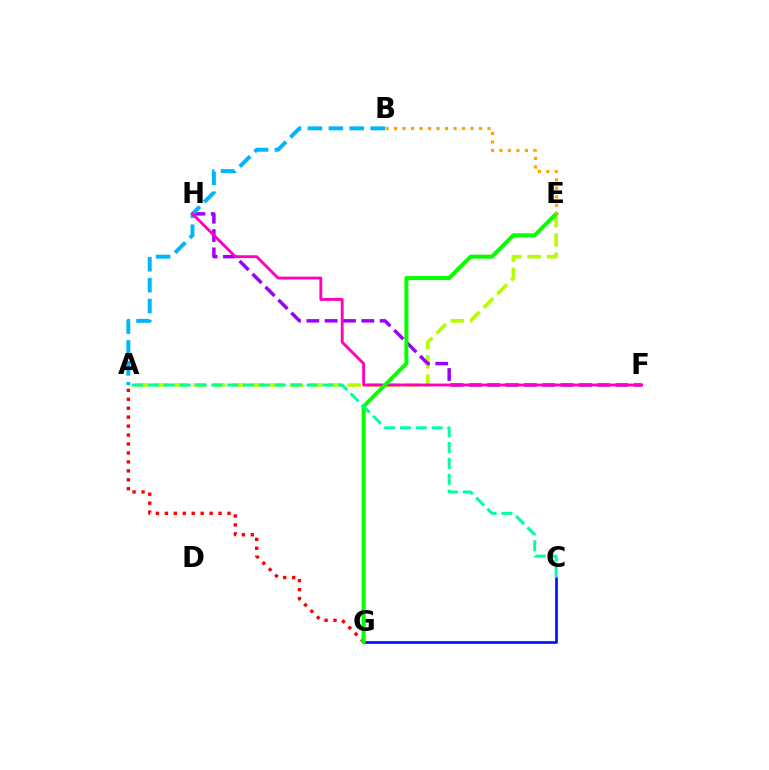{('A', 'E'): [{'color': '#b3ff00', 'line_style': 'dashed', 'thickness': 2.63}], ('F', 'H'): [{'color': '#9b00ff', 'line_style': 'dashed', 'thickness': 2.49}, {'color': '#ff00bd', 'line_style': 'solid', 'thickness': 2.06}], ('A', 'B'): [{'color': '#00b5ff', 'line_style': 'dashed', 'thickness': 2.84}], ('A', 'G'): [{'color': '#ff0000', 'line_style': 'dotted', 'thickness': 2.43}], ('C', 'G'): [{'color': '#0010ff', 'line_style': 'solid', 'thickness': 1.93}], ('E', 'G'): [{'color': '#08ff00', 'line_style': 'solid', 'thickness': 2.89}], ('A', 'C'): [{'color': '#00ff9d', 'line_style': 'dashed', 'thickness': 2.16}], ('B', 'E'): [{'color': '#ffa500', 'line_style': 'dotted', 'thickness': 2.31}]}